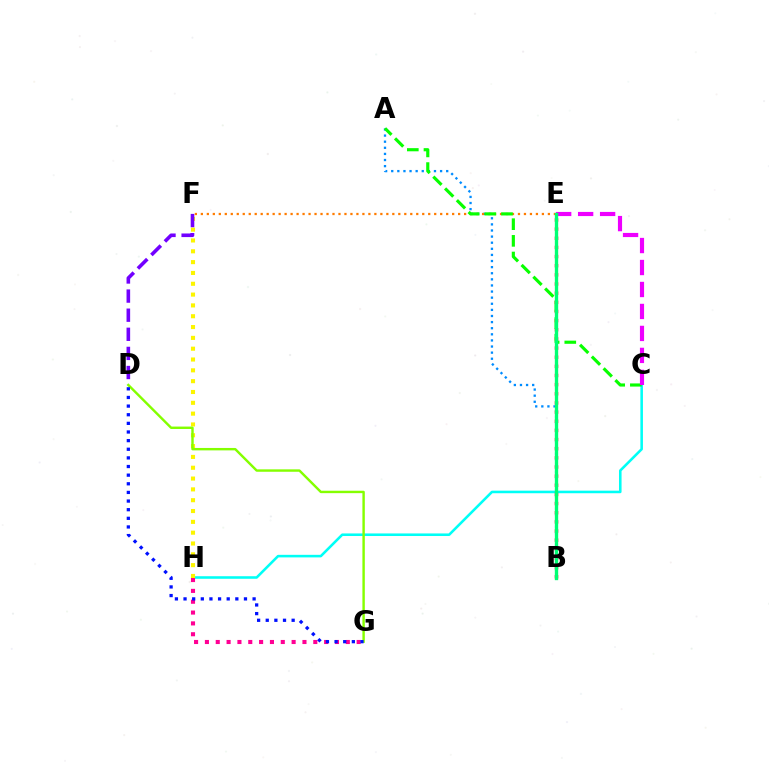{('C', 'H'): [{'color': '#00fff6', 'line_style': 'solid', 'thickness': 1.85}], ('F', 'H'): [{'color': '#fcf500', 'line_style': 'dotted', 'thickness': 2.94}], ('A', 'B'): [{'color': '#008cff', 'line_style': 'dotted', 'thickness': 1.66}], ('D', 'F'): [{'color': '#7200ff', 'line_style': 'dashed', 'thickness': 2.6}], ('E', 'F'): [{'color': '#ff7c00', 'line_style': 'dotted', 'thickness': 1.63}], ('A', 'C'): [{'color': '#08ff00', 'line_style': 'dashed', 'thickness': 2.26}], ('B', 'E'): [{'color': '#ff0000', 'line_style': 'dotted', 'thickness': 2.49}, {'color': '#00ff74', 'line_style': 'solid', 'thickness': 2.41}], ('D', 'G'): [{'color': '#84ff00', 'line_style': 'solid', 'thickness': 1.74}, {'color': '#0010ff', 'line_style': 'dotted', 'thickness': 2.35}], ('C', 'E'): [{'color': '#ee00ff', 'line_style': 'dashed', 'thickness': 2.99}], ('G', 'H'): [{'color': '#ff0094', 'line_style': 'dotted', 'thickness': 2.94}]}